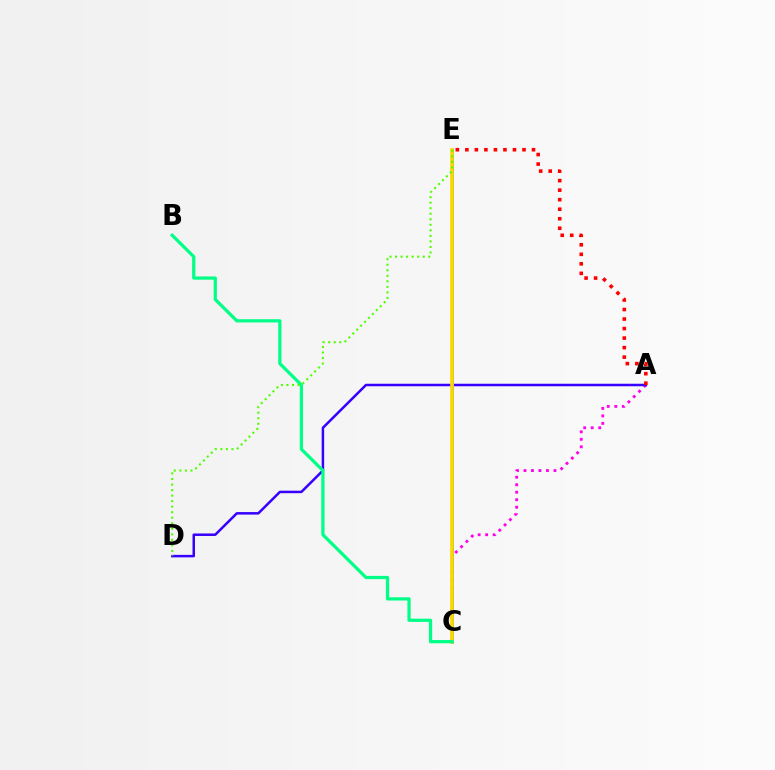{('A', 'C'): [{'color': '#ff00ed', 'line_style': 'dotted', 'thickness': 2.04}], ('A', 'D'): [{'color': '#3700ff', 'line_style': 'solid', 'thickness': 1.81}], ('C', 'E'): [{'color': '#009eff', 'line_style': 'solid', 'thickness': 2.08}, {'color': '#ffd500', 'line_style': 'solid', 'thickness': 2.63}], ('B', 'C'): [{'color': '#00ff86', 'line_style': 'solid', 'thickness': 2.33}], ('A', 'E'): [{'color': '#ff0000', 'line_style': 'dotted', 'thickness': 2.59}], ('D', 'E'): [{'color': '#4fff00', 'line_style': 'dotted', 'thickness': 1.5}]}